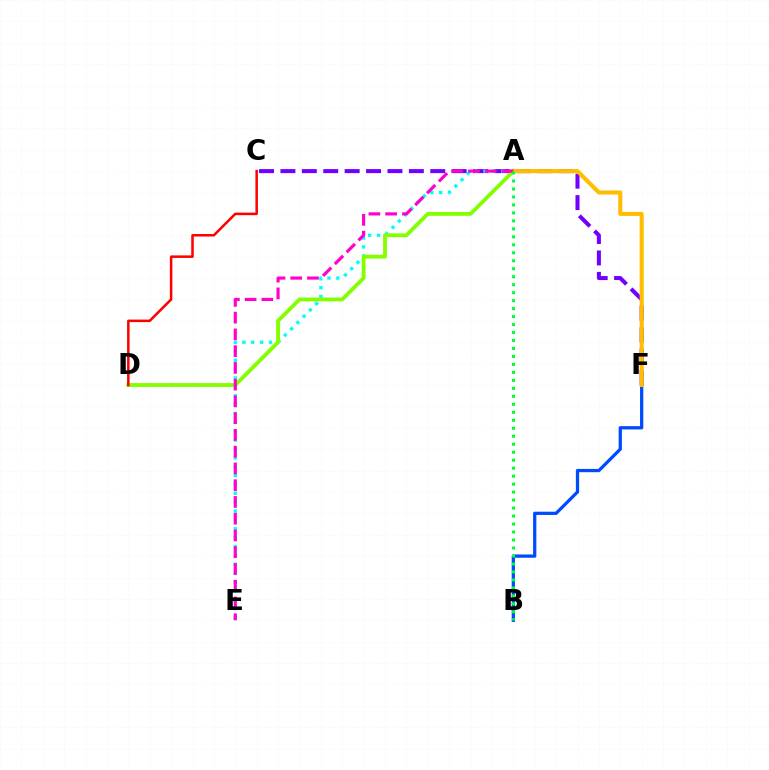{('B', 'F'): [{'color': '#004bff', 'line_style': 'solid', 'thickness': 2.35}], ('C', 'F'): [{'color': '#7200ff', 'line_style': 'dashed', 'thickness': 2.91}], ('A', 'E'): [{'color': '#00fff6', 'line_style': 'dotted', 'thickness': 2.41}, {'color': '#ff00cf', 'line_style': 'dashed', 'thickness': 2.28}], ('A', 'D'): [{'color': '#84ff00', 'line_style': 'solid', 'thickness': 2.76}], ('C', 'D'): [{'color': '#ff0000', 'line_style': 'solid', 'thickness': 1.82}], ('A', 'F'): [{'color': '#ffbd00', 'line_style': 'solid', 'thickness': 2.93}], ('A', 'B'): [{'color': '#00ff39', 'line_style': 'dotted', 'thickness': 2.17}]}